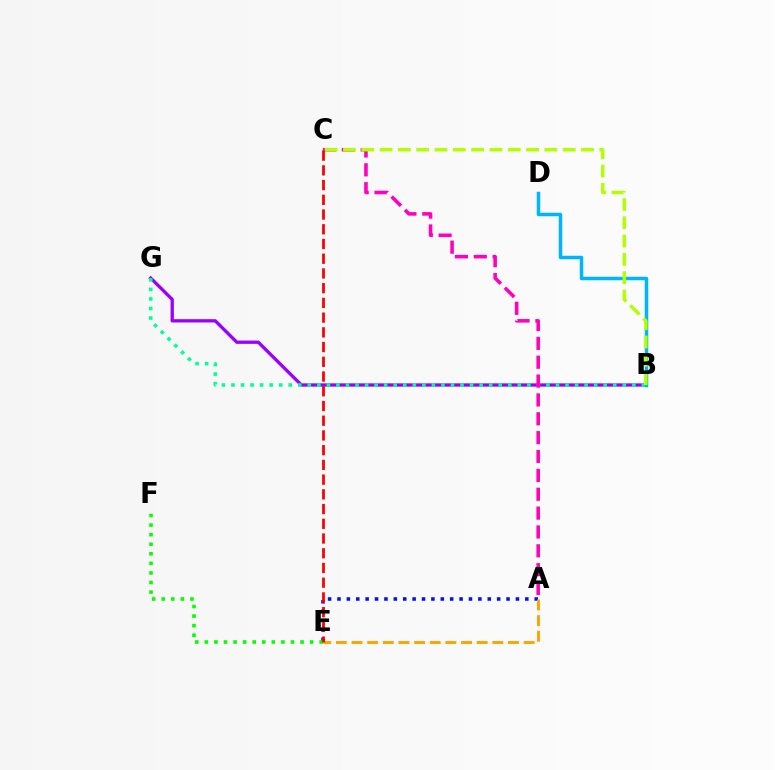{('B', 'G'): [{'color': '#9b00ff', 'line_style': 'solid', 'thickness': 2.37}, {'color': '#00ff9d', 'line_style': 'dotted', 'thickness': 2.59}], ('B', 'D'): [{'color': '#00b5ff', 'line_style': 'solid', 'thickness': 2.51}], ('A', 'E'): [{'color': '#0010ff', 'line_style': 'dotted', 'thickness': 2.55}, {'color': '#ffa500', 'line_style': 'dashed', 'thickness': 2.13}], ('A', 'C'): [{'color': '#ff00bd', 'line_style': 'dashed', 'thickness': 2.56}], ('E', 'F'): [{'color': '#08ff00', 'line_style': 'dotted', 'thickness': 2.6}], ('B', 'C'): [{'color': '#b3ff00', 'line_style': 'dashed', 'thickness': 2.49}], ('C', 'E'): [{'color': '#ff0000', 'line_style': 'dashed', 'thickness': 2.0}]}